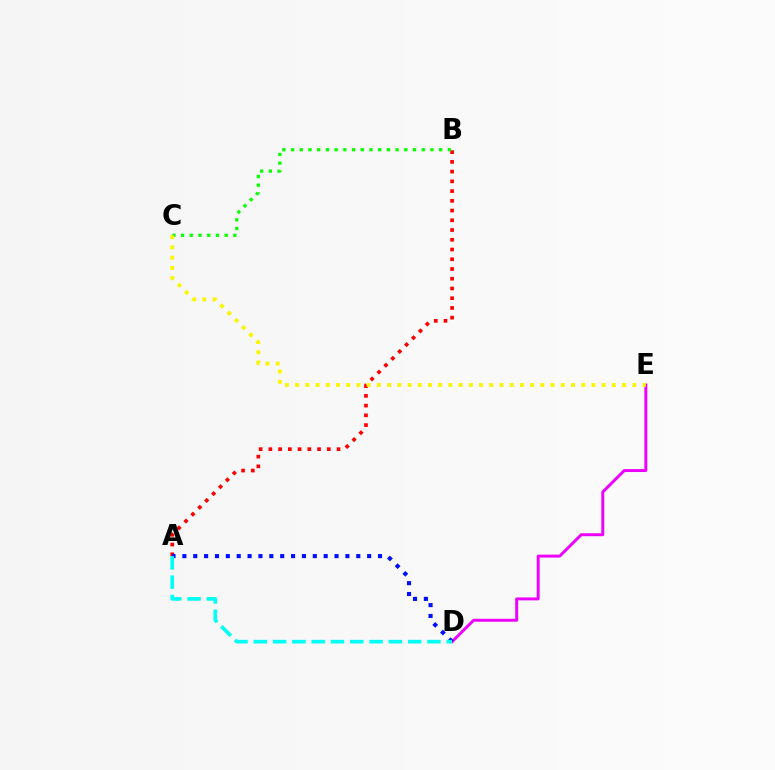{('A', 'B'): [{'color': '#ff0000', 'line_style': 'dotted', 'thickness': 2.65}], ('B', 'C'): [{'color': '#08ff00', 'line_style': 'dotted', 'thickness': 2.37}], ('D', 'E'): [{'color': '#ee00ff', 'line_style': 'solid', 'thickness': 2.12}], ('C', 'E'): [{'color': '#fcf500', 'line_style': 'dotted', 'thickness': 2.78}], ('A', 'D'): [{'color': '#0010ff', 'line_style': 'dotted', 'thickness': 2.95}, {'color': '#00fff6', 'line_style': 'dashed', 'thickness': 2.62}]}